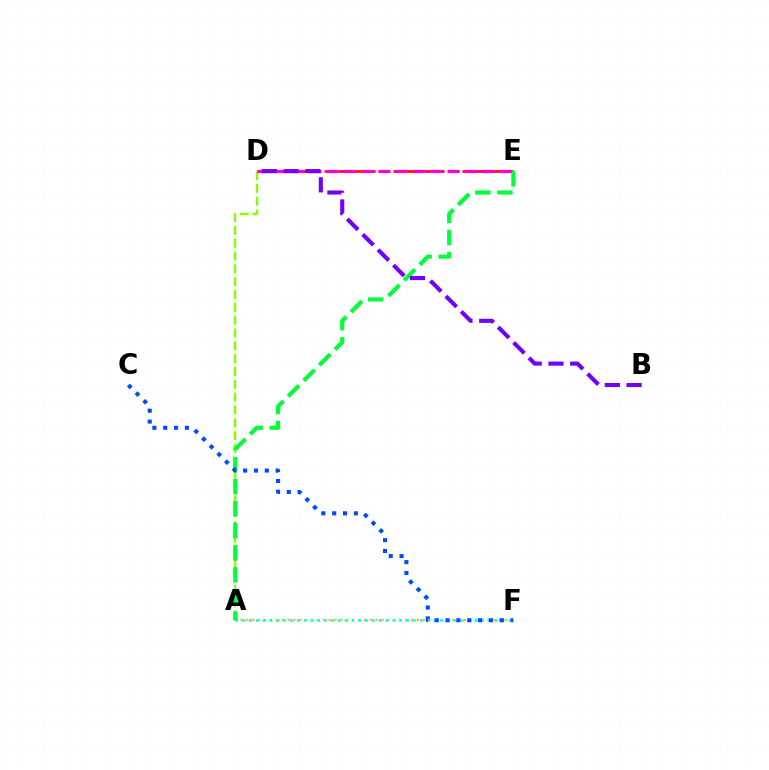{('A', 'F'): [{'color': '#ffbd00', 'line_style': 'dotted', 'thickness': 1.6}, {'color': '#00fff6', 'line_style': 'dotted', 'thickness': 1.86}], ('A', 'D'): [{'color': '#84ff00', 'line_style': 'dashed', 'thickness': 1.74}], ('D', 'E'): [{'color': '#ff0000', 'line_style': 'dashed', 'thickness': 1.87}, {'color': '#ff00cf', 'line_style': 'dashed', 'thickness': 2.35}], ('A', 'E'): [{'color': '#00ff39', 'line_style': 'dashed', 'thickness': 3.0}], ('C', 'F'): [{'color': '#004bff', 'line_style': 'dotted', 'thickness': 2.95}], ('B', 'D'): [{'color': '#7200ff', 'line_style': 'dashed', 'thickness': 2.95}]}